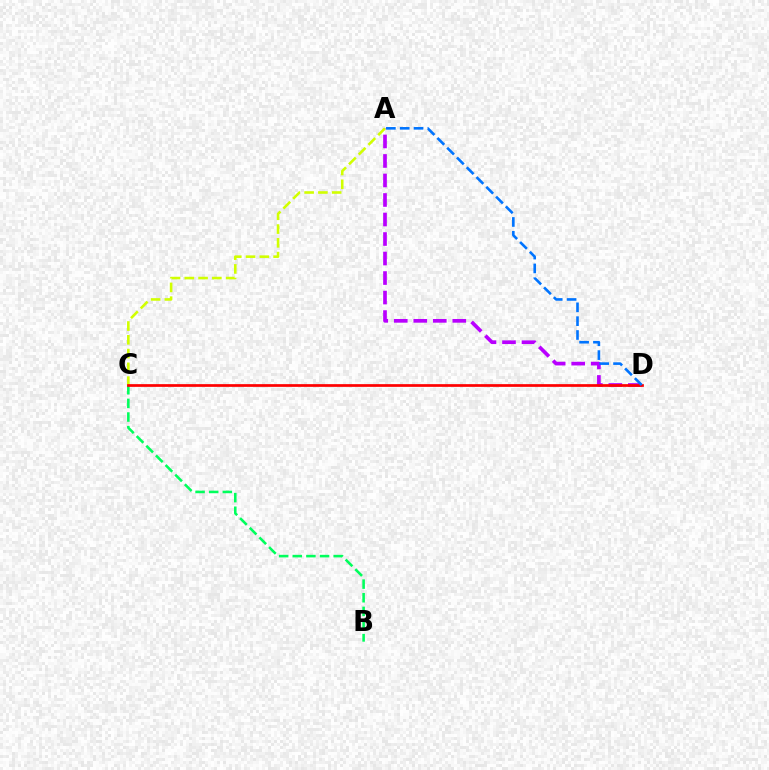{('B', 'C'): [{'color': '#00ff5c', 'line_style': 'dashed', 'thickness': 1.85}], ('A', 'D'): [{'color': '#b900ff', 'line_style': 'dashed', 'thickness': 2.65}, {'color': '#0074ff', 'line_style': 'dashed', 'thickness': 1.88}], ('A', 'C'): [{'color': '#d1ff00', 'line_style': 'dashed', 'thickness': 1.87}], ('C', 'D'): [{'color': '#ff0000', 'line_style': 'solid', 'thickness': 1.96}]}